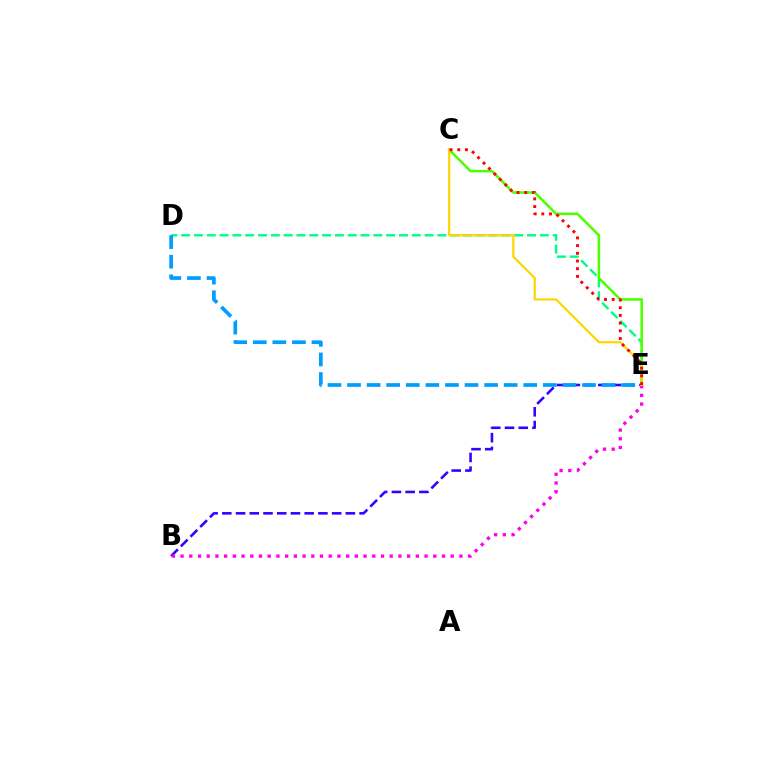{('D', 'E'): [{'color': '#00ff86', 'line_style': 'dashed', 'thickness': 1.74}, {'color': '#009eff', 'line_style': 'dashed', 'thickness': 2.66}], ('C', 'E'): [{'color': '#4fff00', 'line_style': 'solid', 'thickness': 1.84}, {'color': '#ffd500', 'line_style': 'solid', 'thickness': 1.59}, {'color': '#ff0000', 'line_style': 'dotted', 'thickness': 2.09}], ('B', 'E'): [{'color': '#3700ff', 'line_style': 'dashed', 'thickness': 1.86}, {'color': '#ff00ed', 'line_style': 'dotted', 'thickness': 2.37}]}